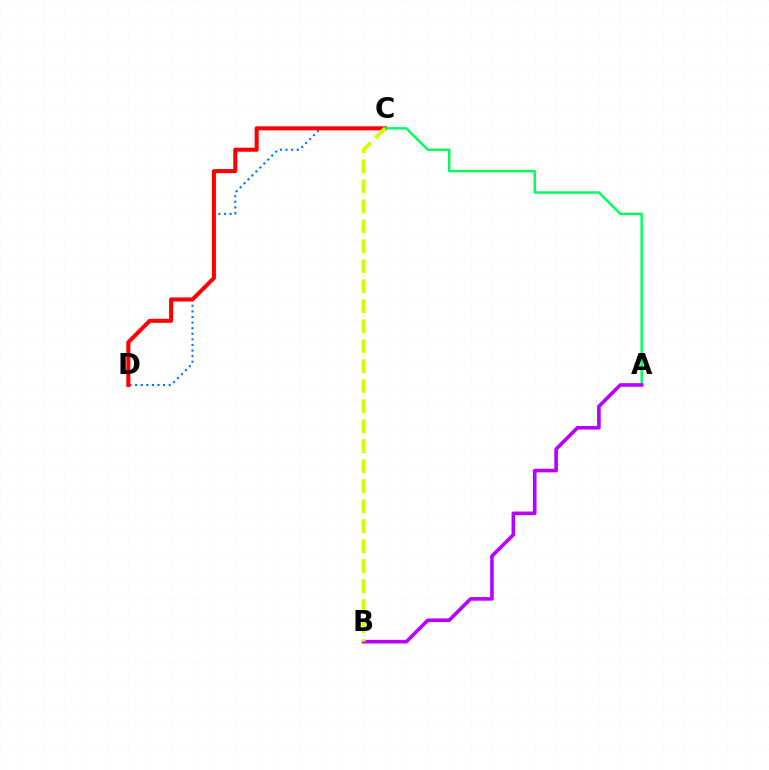{('C', 'D'): [{'color': '#0074ff', 'line_style': 'dotted', 'thickness': 1.52}, {'color': '#ff0000', 'line_style': 'solid', 'thickness': 2.92}], ('A', 'C'): [{'color': '#00ff5c', 'line_style': 'solid', 'thickness': 1.77}], ('A', 'B'): [{'color': '#b900ff', 'line_style': 'solid', 'thickness': 2.6}], ('B', 'C'): [{'color': '#d1ff00', 'line_style': 'dashed', 'thickness': 2.72}]}